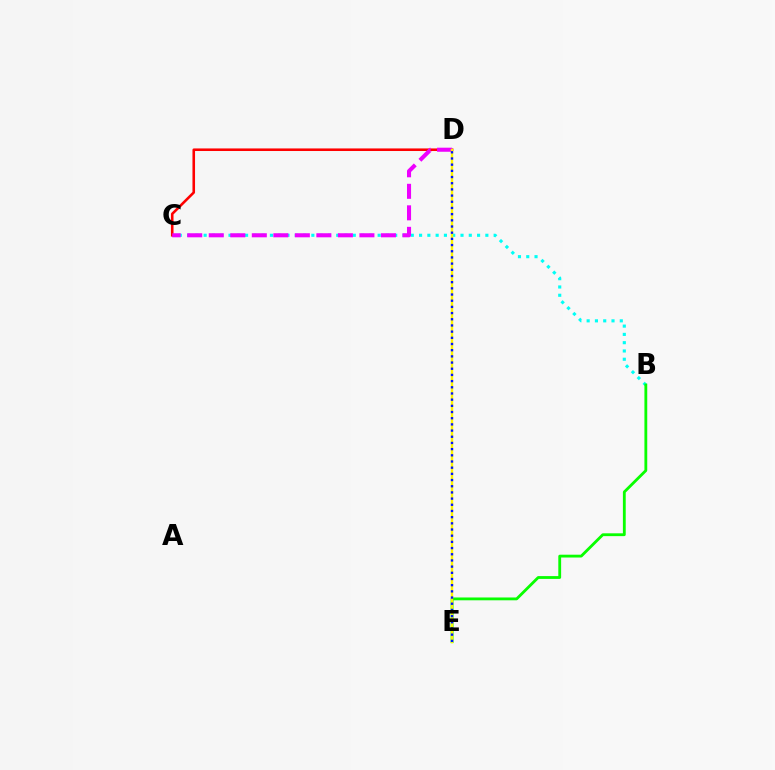{('B', 'C'): [{'color': '#00fff6', 'line_style': 'dotted', 'thickness': 2.25}], ('C', 'D'): [{'color': '#ff0000', 'line_style': 'solid', 'thickness': 1.86}, {'color': '#ee00ff', 'line_style': 'dashed', 'thickness': 2.92}], ('B', 'E'): [{'color': '#08ff00', 'line_style': 'solid', 'thickness': 2.03}], ('D', 'E'): [{'color': '#fcf500', 'line_style': 'solid', 'thickness': 1.73}, {'color': '#0010ff', 'line_style': 'dotted', 'thickness': 1.68}]}